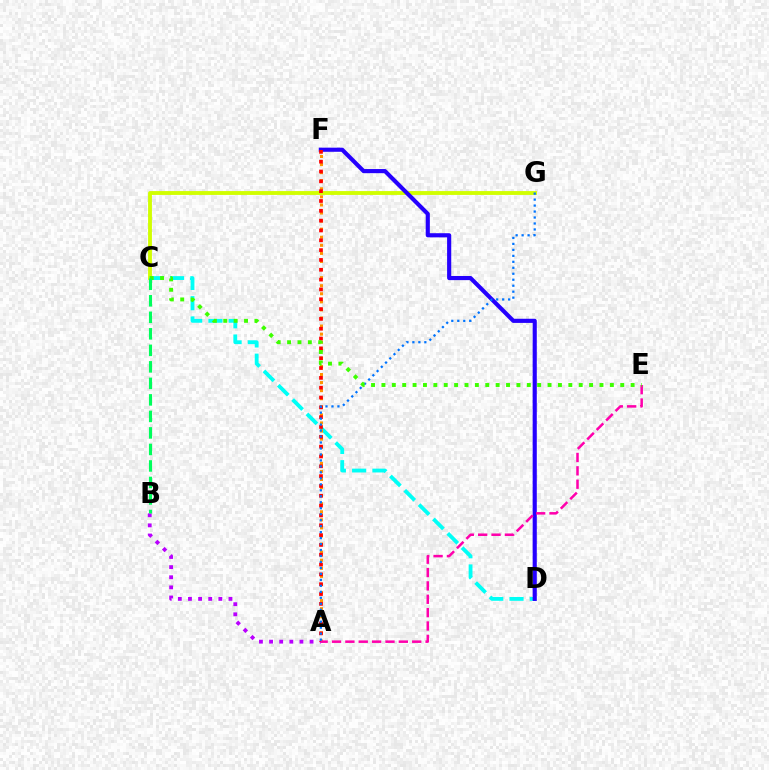{('C', 'G'): [{'color': '#d1ff00', 'line_style': 'solid', 'thickness': 2.77}], ('C', 'D'): [{'color': '#00fff6', 'line_style': 'dashed', 'thickness': 2.75}], ('A', 'F'): [{'color': '#ff9400', 'line_style': 'dotted', 'thickness': 2.19}, {'color': '#ff0000', 'line_style': 'dotted', 'thickness': 2.67}], ('D', 'F'): [{'color': '#2500ff', 'line_style': 'solid', 'thickness': 2.98}], ('A', 'B'): [{'color': '#b900ff', 'line_style': 'dotted', 'thickness': 2.75}], ('A', 'E'): [{'color': '#ff00ac', 'line_style': 'dashed', 'thickness': 1.82}], ('A', 'G'): [{'color': '#0074ff', 'line_style': 'dotted', 'thickness': 1.62}], ('C', 'E'): [{'color': '#3dff00', 'line_style': 'dotted', 'thickness': 2.82}], ('B', 'C'): [{'color': '#00ff5c', 'line_style': 'dashed', 'thickness': 2.24}]}